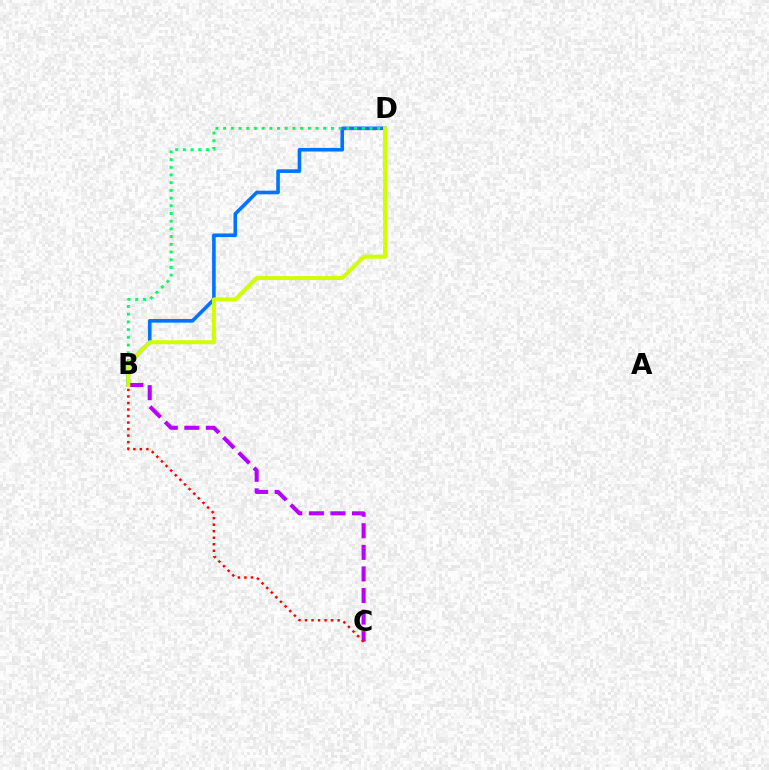{('B', 'C'): [{'color': '#b900ff', 'line_style': 'dashed', 'thickness': 2.93}, {'color': '#ff0000', 'line_style': 'dotted', 'thickness': 1.77}], ('B', 'D'): [{'color': '#0074ff', 'line_style': 'solid', 'thickness': 2.6}, {'color': '#00ff5c', 'line_style': 'dotted', 'thickness': 2.09}, {'color': '#d1ff00', 'line_style': 'solid', 'thickness': 2.86}]}